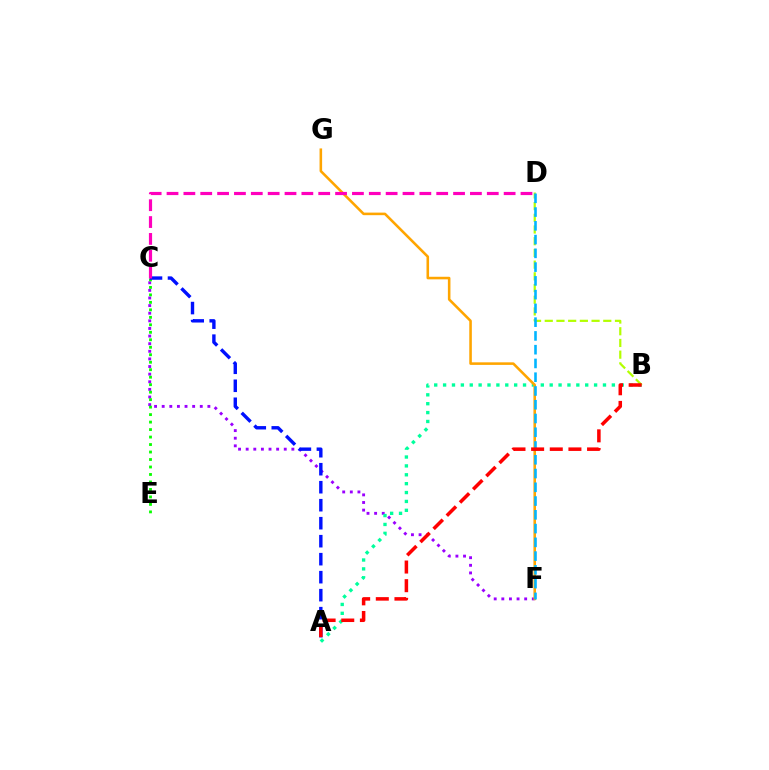{('C', 'F'): [{'color': '#9b00ff', 'line_style': 'dotted', 'thickness': 2.07}], ('A', 'B'): [{'color': '#00ff9d', 'line_style': 'dotted', 'thickness': 2.41}, {'color': '#ff0000', 'line_style': 'dashed', 'thickness': 2.53}], ('F', 'G'): [{'color': '#ffa500', 'line_style': 'solid', 'thickness': 1.85}], ('C', 'E'): [{'color': '#08ff00', 'line_style': 'dotted', 'thickness': 2.03}], ('B', 'D'): [{'color': '#b3ff00', 'line_style': 'dashed', 'thickness': 1.59}], ('A', 'C'): [{'color': '#0010ff', 'line_style': 'dashed', 'thickness': 2.44}], ('C', 'D'): [{'color': '#ff00bd', 'line_style': 'dashed', 'thickness': 2.29}], ('D', 'F'): [{'color': '#00b5ff', 'line_style': 'dashed', 'thickness': 1.87}]}